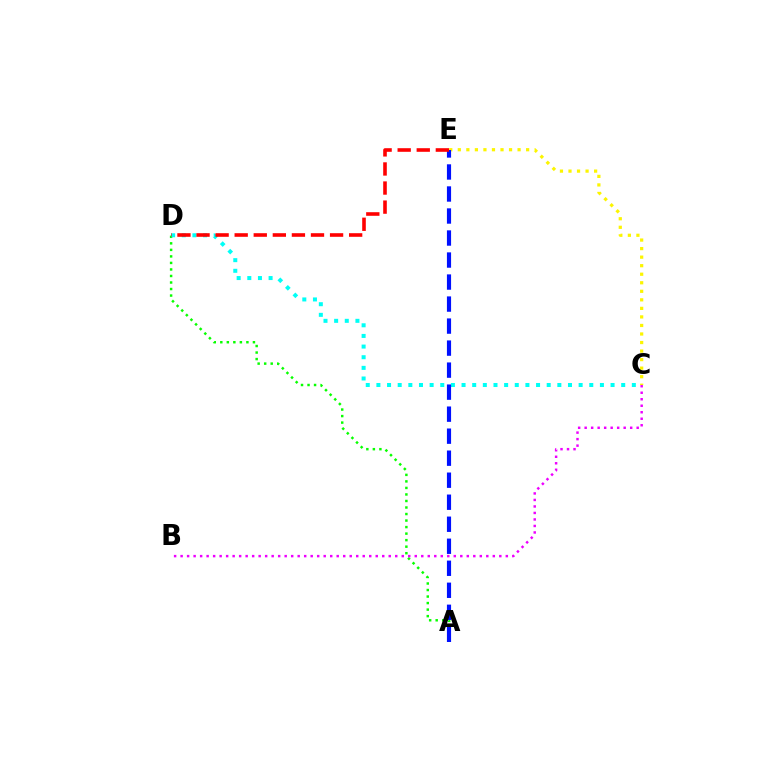{('A', 'D'): [{'color': '#08ff00', 'line_style': 'dotted', 'thickness': 1.77}], ('B', 'C'): [{'color': '#ee00ff', 'line_style': 'dotted', 'thickness': 1.77}], ('C', 'D'): [{'color': '#00fff6', 'line_style': 'dotted', 'thickness': 2.89}], ('C', 'E'): [{'color': '#fcf500', 'line_style': 'dotted', 'thickness': 2.32}], ('A', 'E'): [{'color': '#0010ff', 'line_style': 'dashed', 'thickness': 2.99}], ('D', 'E'): [{'color': '#ff0000', 'line_style': 'dashed', 'thickness': 2.59}]}